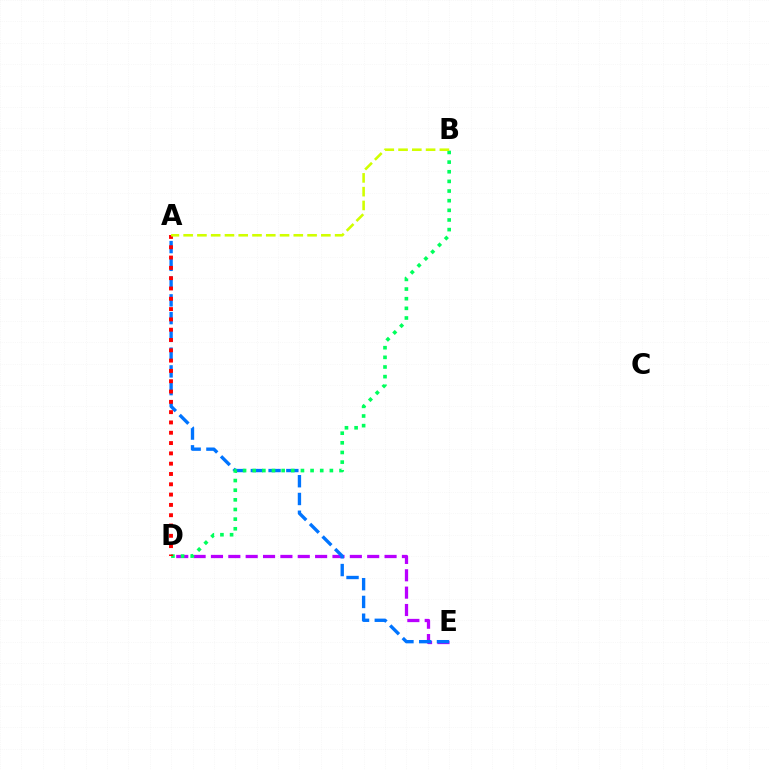{('D', 'E'): [{'color': '#b900ff', 'line_style': 'dashed', 'thickness': 2.36}], ('A', 'E'): [{'color': '#0074ff', 'line_style': 'dashed', 'thickness': 2.41}], ('B', 'D'): [{'color': '#00ff5c', 'line_style': 'dotted', 'thickness': 2.62}], ('A', 'D'): [{'color': '#ff0000', 'line_style': 'dotted', 'thickness': 2.8}], ('A', 'B'): [{'color': '#d1ff00', 'line_style': 'dashed', 'thickness': 1.87}]}